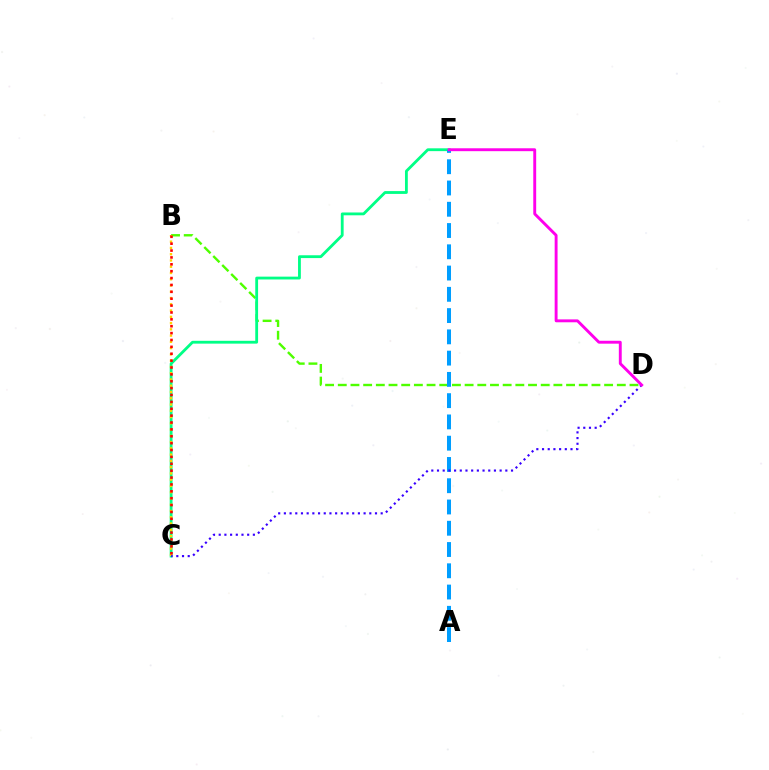{('B', 'D'): [{'color': '#4fff00', 'line_style': 'dashed', 'thickness': 1.72}], ('C', 'E'): [{'color': '#00ff86', 'line_style': 'solid', 'thickness': 2.03}], ('A', 'E'): [{'color': '#009eff', 'line_style': 'dashed', 'thickness': 2.89}], ('B', 'C'): [{'color': '#ffd500', 'line_style': 'dotted', 'thickness': 1.7}, {'color': '#ff0000', 'line_style': 'dotted', 'thickness': 1.87}], ('C', 'D'): [{'color': '#3700ff', 'line_style': 'dotted', 'thickness': 1.55}], ('D', 'E'): [{'color': '#ff00ed', 'line_style': 'solid', 'thickness': 2.09}]}